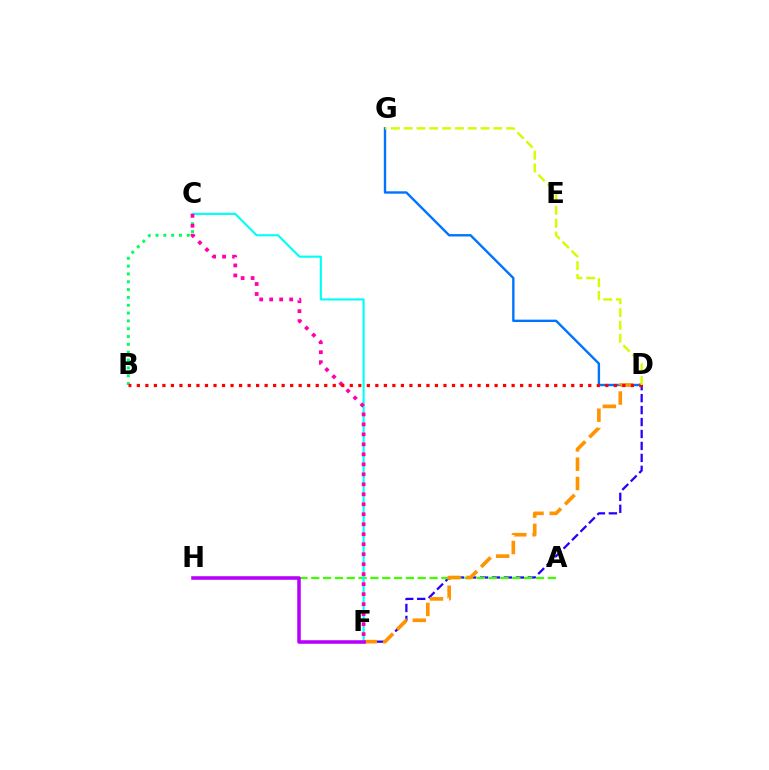{('D', 'G'): [{'color': '#0074ff', 'line_style': 'solid', 'thickness': 1.72}, {'color': '#d1ff00', 'line_style': 'dashed', 'thickness': 1.74}], ('D', 'F'): [{'color': '#2500ff', 'line_style': 'dashed', 'thickness': 1.62}, {'color': '#ff9400', 'line_style': 'dashed', 'thickness': 2.62}], ('B', 'C'): [{'color': '#00ff5c', 'line_style': 'dotted', 'thickness': 2.13}], ('A', 'H'): [{'color': '#3dff00', 'line_style': 'dashed', 'thickness': 1.61}], ('C', 'F'): [{'color': '#00fff6', 'line_style': 'solid', 'thickness': 1.53}, {'color': '#ff00ac', 'line_style': 'dotted', 'thickness': 2.71}], ('F', 'H'): [{'color': '#b900ff', 'line_style': 'solid', 'thickness': 2.55}], ('B', 'D'): [{'color': '#ff0000', 'line_style': 'dotted', 'thickness': 2.31}]}